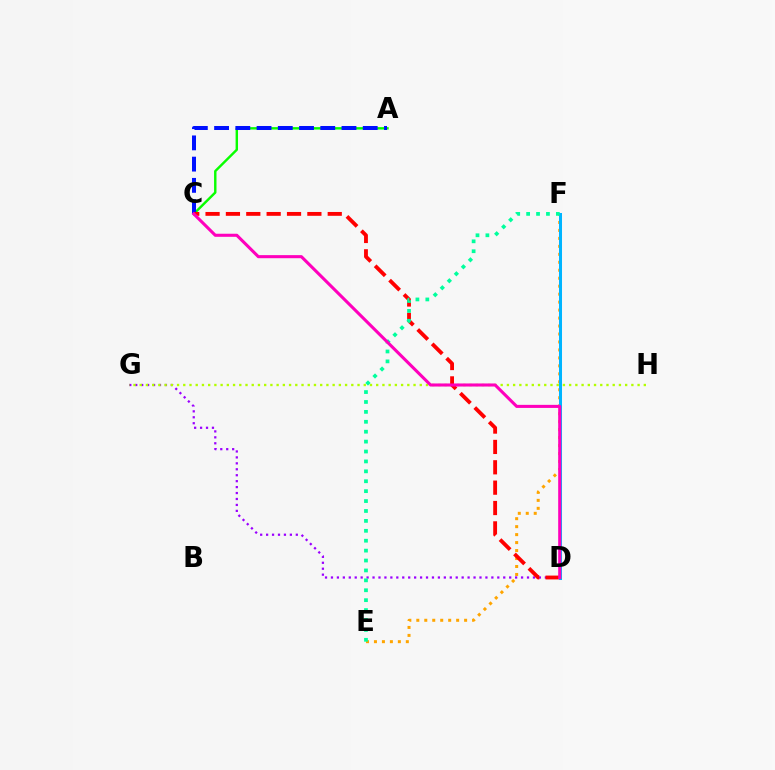{('A', 'C'): [{'color': '#08ff00', 'line_style': 'solid', 'thickness': 1.74}, {'color': '#0010ff', 'line_style': 'dashed', 'thickness': 2.88}], ('E', 'F'): [{'color': '#ffa500', 'line_style': 'dotted', 'thickness': 2.17}, {'color': '#00ff9d', 'line_style': 'dotted', 'thickness': 2.69}], ('D', 'G'): [{'color': '#9b00ff', 'line_style': 'dotted', 'thickness': 1.61}], ('G', 'H'): [{'color': '#b3ff00', 'line_style': 'dotted', 'thickness': 1.69}], ('C', 'D'): [{'color': '#ff0000', 'line_style': 'dashed', 'thickness': 2.77}, {'color': '#ff00bd', 'line_style': 'solid', 'thickness': 2.22}], ('D', 'F'): [{'color': '#00b5ff', 'line_style': 'solid', 'thickness': 2.17}]}